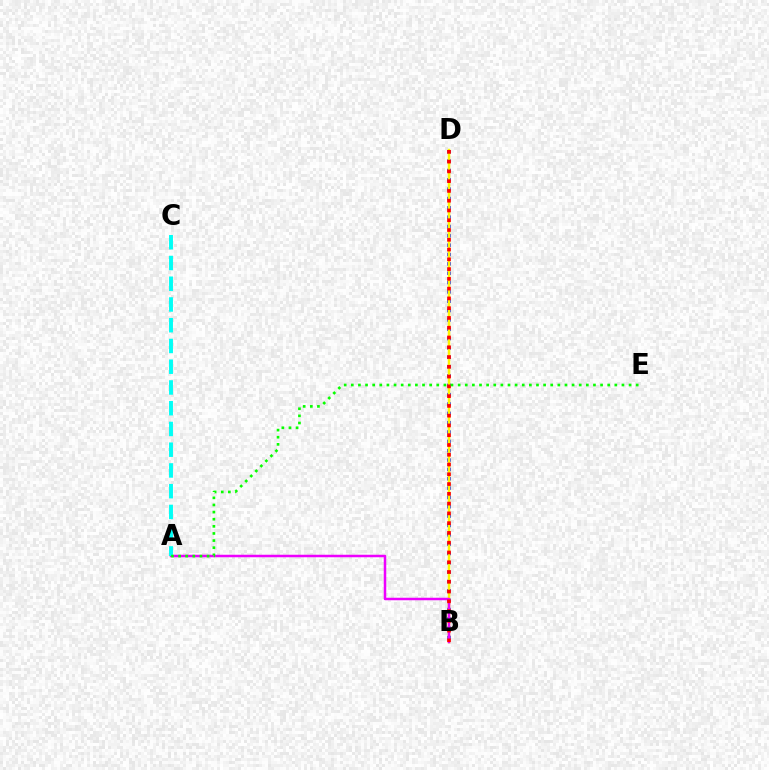{('B', 'D'): [{'color': '#0010ff', 'line_style': 'dotted', 'thickness': 2.54}, {'color': '#fcf500', 'line_style': 'solid', 'thickness': 1.79}, {'color': '#ff0000', 'line_style': 'dotted', 'thickness': 2.65}], ('A', 'B'): [{'color': '#ee00ff', 'line_style': 'solid', 'thickness': 1.8}], ('A', 'C'): [{'color': '#00fff6', 'line_style': 'dashed', 'thickness': 2.82}], ('A', 'E'): [{'color': '#08ff00', 'line_style': 'dotted', 'thickness': 1.94}]}